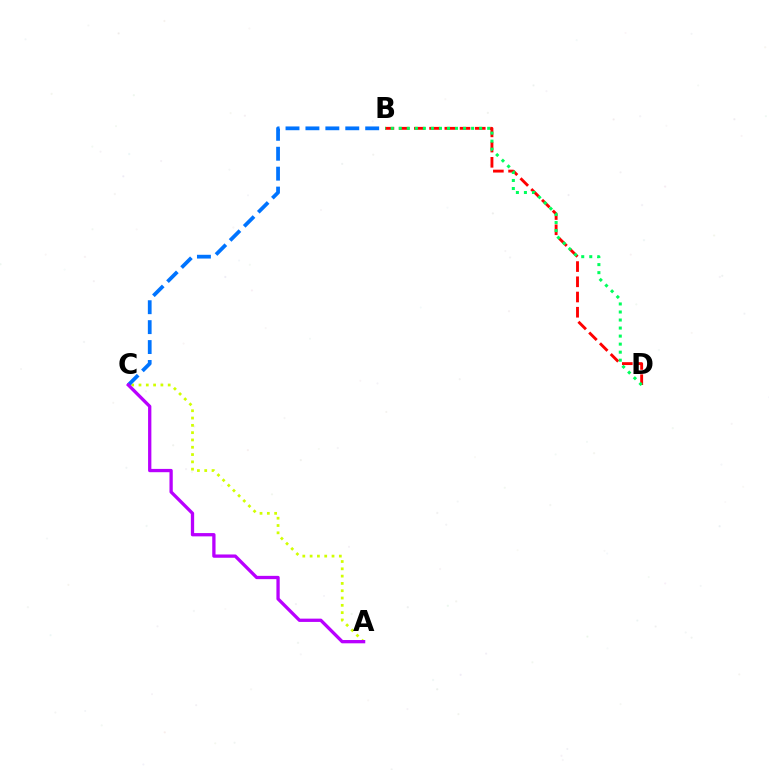{('B', 'D'): [{'color': '#ff0000', 'line_style': 'dashed', 'thickness': 2.07}, {'color': '#00ff5c', 'line_style': 'dotted', 'thickness': 2.18}], ('A', 'C'): [{'color': '#d1ff00', 'line_style': 'dotted', 'thickness': 1.98}, {'color': '#b900ff', 'line_style': 'solid', 'thickness': 2.37}], ('B', 'C'): [{'color': '#0074ff', 'line_style': 'dashed', 'thickness': 2.71}]}